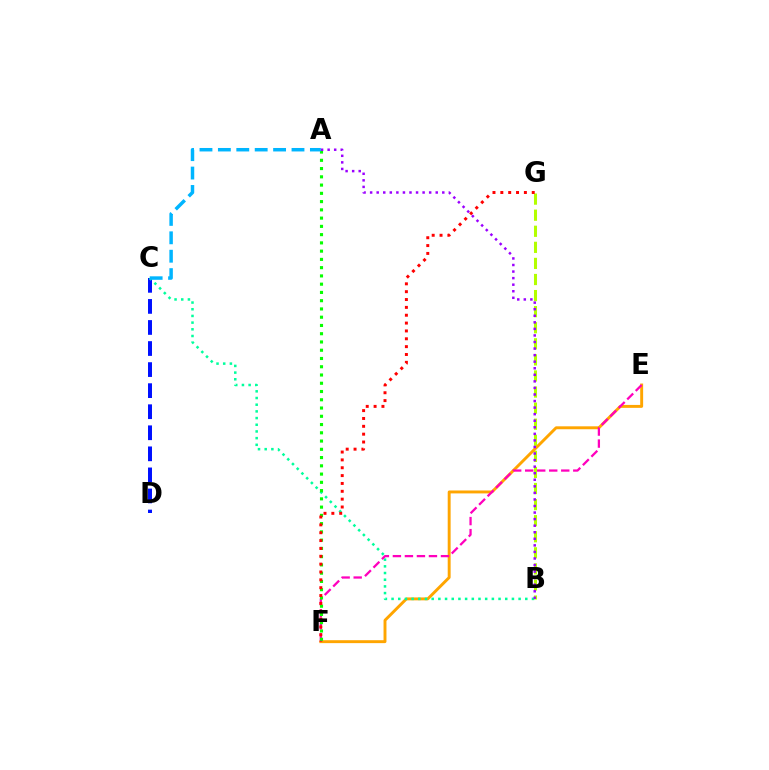{('B', 'G'): [{'color': '#b3ff00', 'line_style': 'dashed', 'thickness': 2.18}], ('E', 'F'): [{'color': '#ffa500', 'line_style': 'solid', 'thickness': 2.1}, {'color': '#ff00bd', 'line_style': 'dashed', 'thickness': 1.63}], ('C', 'D'): [{'color': '#0010ff', 'line_style': 'dashed', 'thickness': 2.86}], ('B', 'C'): [{'color': '#00ff9d', 'line_style': 'dotted', 'thickness': 1.82}], ('A', 'F'): [{'color': '#08ff00', 'line_style': 'dotted', 'thickness': 2.24}], ('A', 'C'): [{'color': '#00b5ff', 'line_style': 'dashed', 'thickness': 2.5}], ('F', 'G'): [{'color': '#ff0000', 'line_style': 'dotted', 'thickness': 2.13}], ('A', 'B'): [{'color': '#9b00ff', 'line_style': 'dotted', 'thickness': 1.78}]}